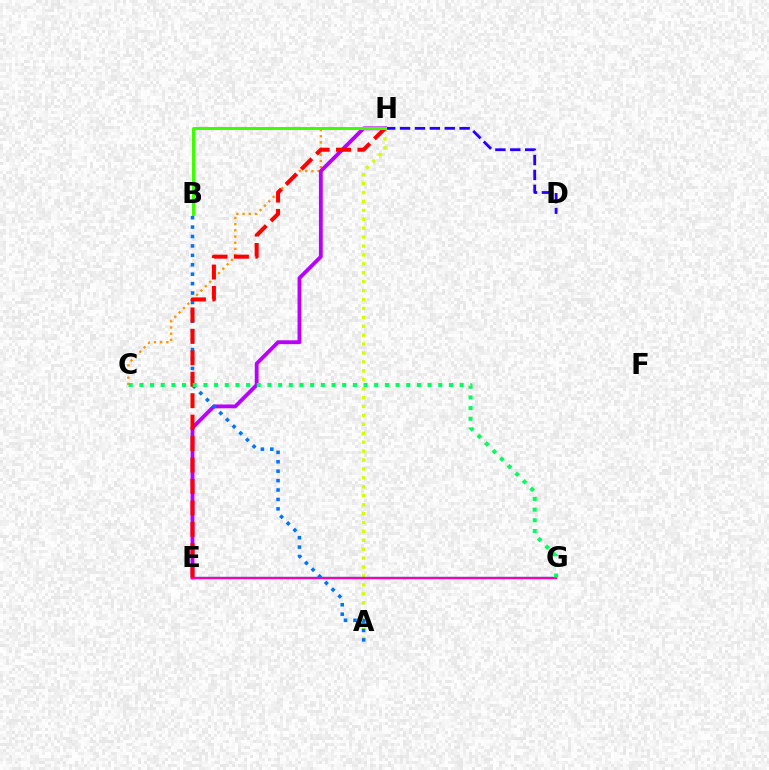{('C', 'H'): [{'color': '#ff9400', 'line_style': 'dotted', 'thickness': 1.68}], ('A', 'H'): [{'color': '#d1ff00', 'line_style': 'dotted', 'thickness': 2.42}], ('E', 'H'): [{'color': '#b900ff', 'line_style': 'solid', 'thickness': 2.75}, {'color': '#ff0000', 'line_style': 'dashed', 'thickness': 2.91}], ('E', 'G'): [{'color': '#00fff6', 'line_style': 'solid', 'thickness': 1.71}, {'color': '#ff00ac', 'line_style': 'solid', 'thickness': 1.68}], ('A', 'B'): [{'color': '#0074ff', 'line_style': 'dotted', 'thickness': 2.56}], ('D', 'H'): [{'color': '#2500ff', 'line_style': 'dashed', 'thickness': 2.02}], ('C', 'G'): [{'color': '#00ff5c', 'line_style': 'dotted', 'thickness': 2.9}], ('B', 'H'): [{'color': '#3dff00', 'line_style': 'solid', 'thickness': 2.16}]}